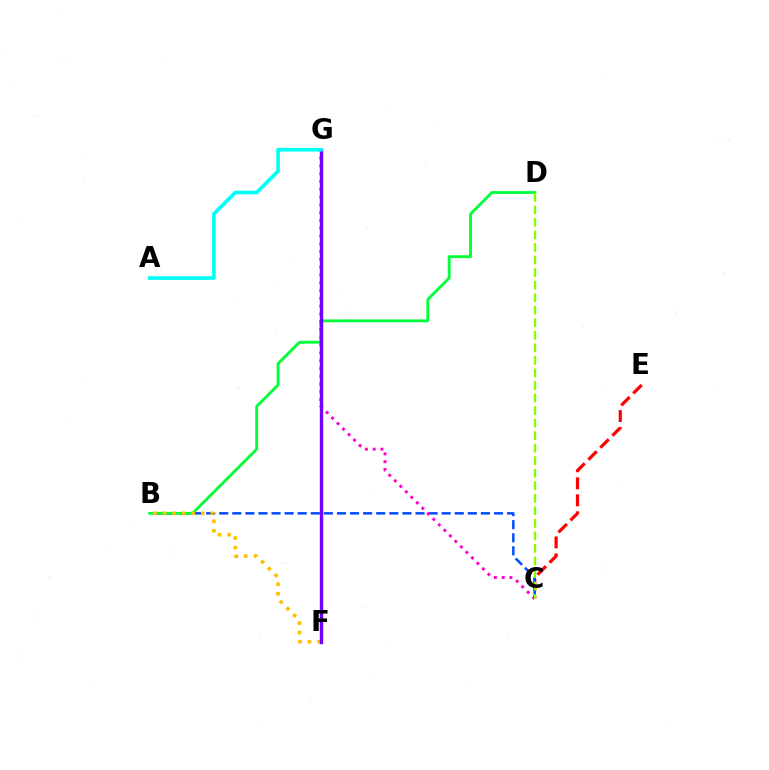{('C', 'E'): [{'color': '#ff0000', 'line_style': 'dashed', 'thickness': 2.31}], ('B', 'C'): [{'color': '#004bff', 'line_style': 'dashed', 'thickness': 1.78}], ('B', 'D'): [{'color': '#00ff39', 'line_style': 'solid', 'thickness': 2.05}], ('B', 'F'): [{'color': '#ffbd00', 'line_style': 'dotted', 'thickness': 2.59}], ('C', 'G'): [{'color': '#ff00cf', 'line_style': 'dotted', 'thickness': 2.12}], ('F', 'G'): [{'color': '#7200ff', 'line_style': 'solid', 'thickness': 2.45}], ('A', 'G'): [{'color': '#00fff6', 'line_style': 'solid', 'thickness': 2.63}], ('C', 'D'): [{'color': '#84ff00', 'line_style': 'dashed', 'thickness': 1.7}]}